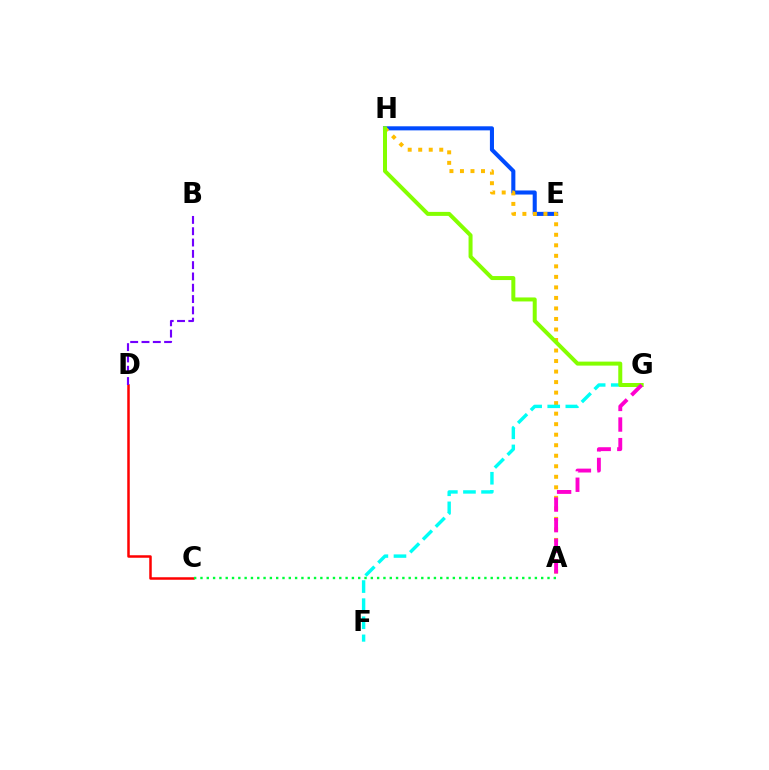{('E', 'H'): [{'color': '#004bff', 'line_style': 'solid', 'thickness': 2.93}], ('C', 'D'): [{'color': '#ff0000', 'line_style': 'solid', 'thickness': 1.8}], ('A', 'H'): [{'color': '#ffbd00', 'line_style': 'dotted', 'thickness': 2.86}], ('F', 'G'): [{'color': '#00fff6', 'line_style': 'dashed', 'thickness': 2.46}], ('A', 'C'): [{'color': '#00ff39', 'line_style': 'dotted', 'thickness': 1.71}], ('G', 'H'): [{'color': '#84ff00', 'line_style': 'solid', 'thickness': 2.88}], ('A', 'G'): [{'color': '#ff00cf', 'line_style': 'dashed', 'thickness': 2.8}], ('B', 'D'): [{'color': '#7200ff', 'line_style': 'dashed', 'thickness': 1.54}]}